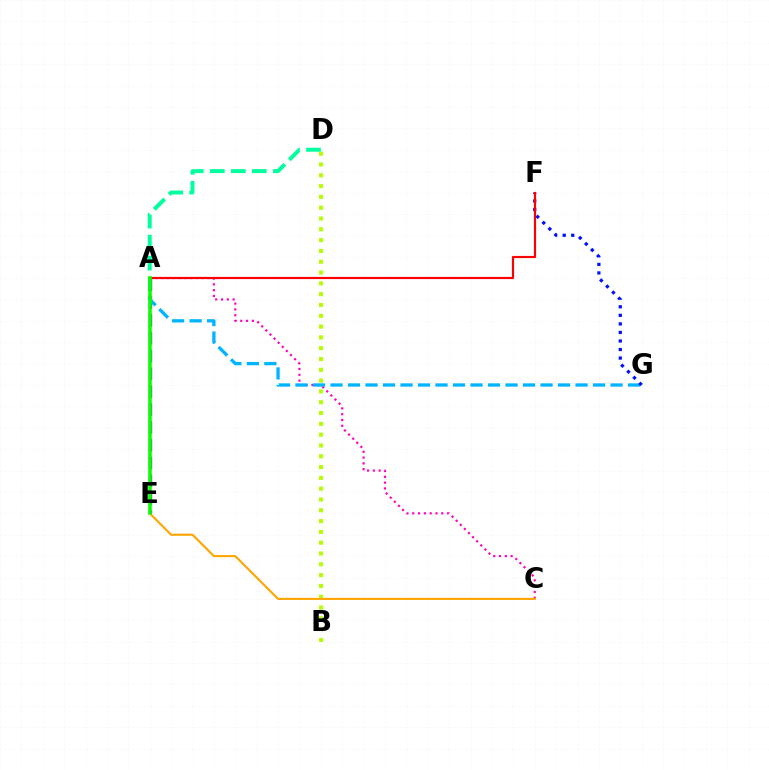{('A', 'E'): [{'color': '#9b00ff', 'line_style': 'dashed', 'thickness': 2.42}, {'color': '#08ff00', 'line_style': 'solid', 'thickness': 2.55}], ('A', 'C'): [{'color': '#ff00bd', 'line_style': 'dotted', 'thickness': 1.58}], ('B', 'D'): [{'color': '#b3ff00', 'line_style': 'dotted', 'thickness': 2.94}], ('A', 'D'): [{'color': '#00ff9d', 'line_style': 'dashed', 'thickness': 2.85}], ('A', 'G'): [{'color': '#00b5ff', 'line_style': 'dashed', 'thickness': 2.38}], ('F', 'G'): [{'color': '#0010ff', 'line_style': 'dotted', 'thickness': 2.32}], ('A', 'F'): [{'color': '#ff0000', 'line_style': 'solid', 'thickness': 1.56}], ('C', 'E'): [{'color': '#ffa500', 'line_style': 'solid', 'thickness': 1.51}]}